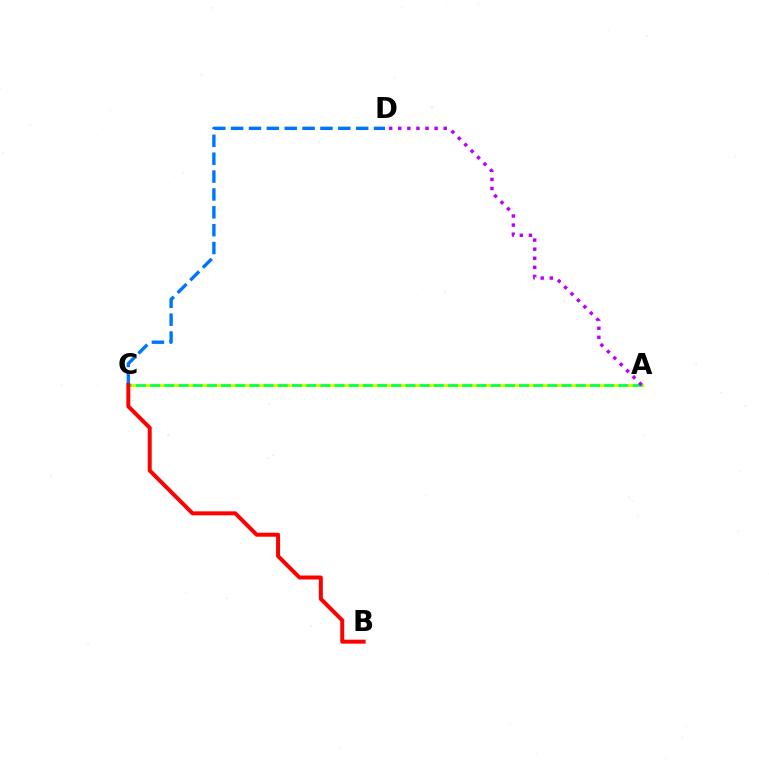{('A', 'C'): [{'color': '#d1ff00', 'line_style': 'solid', 'thickness': 2.32}, {'color': '#00ff5c', 'line_style': 'dashed', 'thickness': 1.93}], ('C', 'D'): [{'color': '#0074ff', 'line_style': 'dashed', 'thickness': 2.43}], ('B', 'C'): [{'color': '#ff0000', 'line_style': 'solid', 'thickness': 2.87}], ('A', 'D'): [{'color': '#b900ff', 'line_style': 'dotted', 'thickness': 2.47}]}